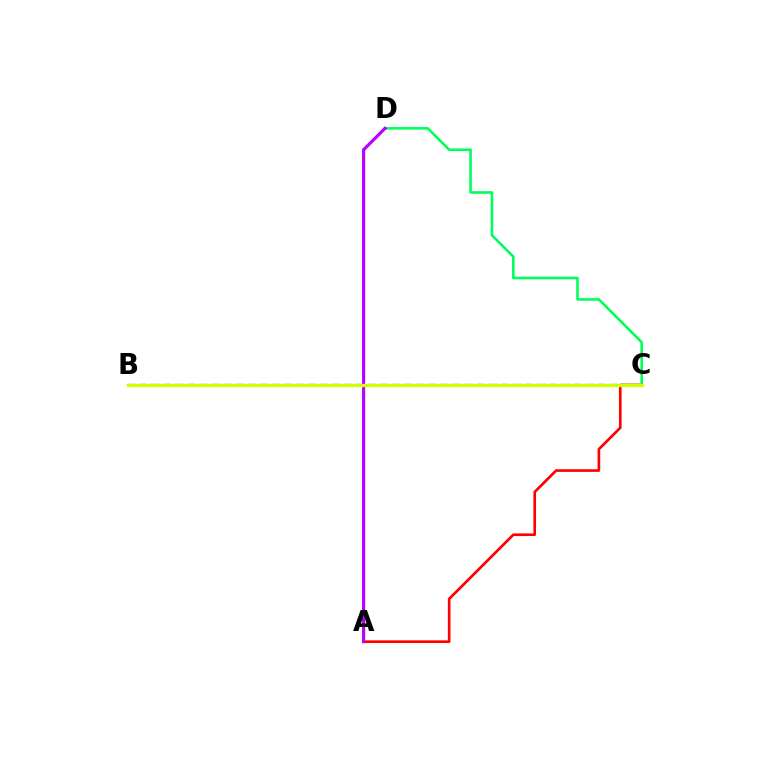{('A', 'C'): [{'color': '#ff0000', 'line_style': 'solid', 'thickness': 1.91}], ('C', 'D'): [{'color': '#00ff5c', 'line_style': 'solid', 'thickness': 1.88}], ('A', 'D'): [{'color': '#b900ff', 'line_style': 'solid', 'thickness': 2.27}], ('B', 'C'): [{'color': '#0074ff', 'line_style': 'dashed', 'thickness': 1.64}, {'color': '#d1ff00', 'line_style': 'solid', 'thickness': 2.36}]}